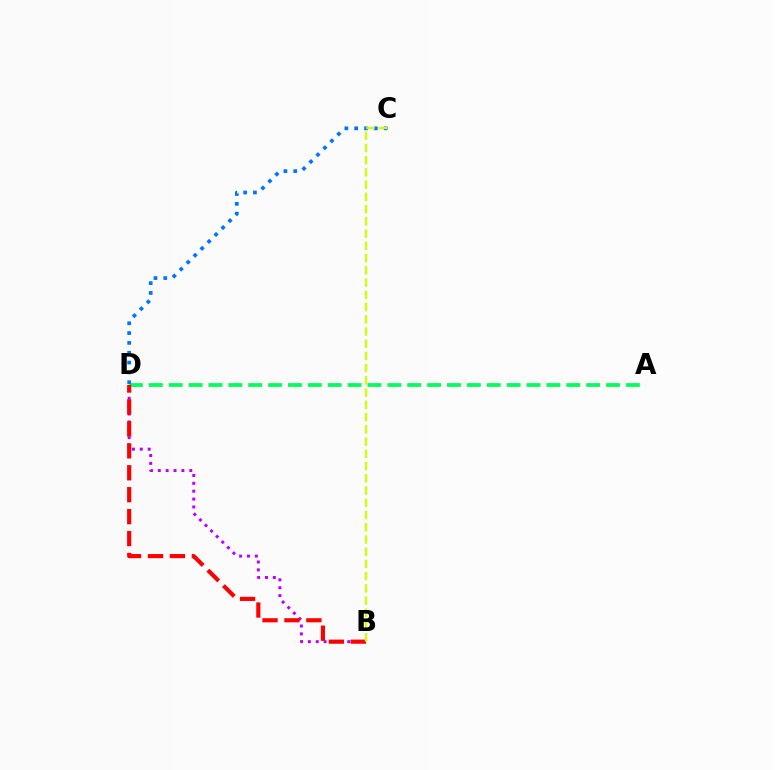{('B', 'D'): [{'color': '#b900ff', 'line_style': 'dotted', 'thickness': 2.14}, {'color': '#ff0000', 'line_style': 'dashed', 'thickness': 2.98}], ('A', 'D'): [{'color': '#00ff5c', 'line_style': 'dashed', 'thickness': 2.7}], ('C', 'D'): [{'color': '#0074ff', 'line_style': 'dotted', 'thickness': 2.67}], ('B', 'C'): [{'color': '#d1ff00', 'line_style': 'dashed', 'thickness': 1.66}]}